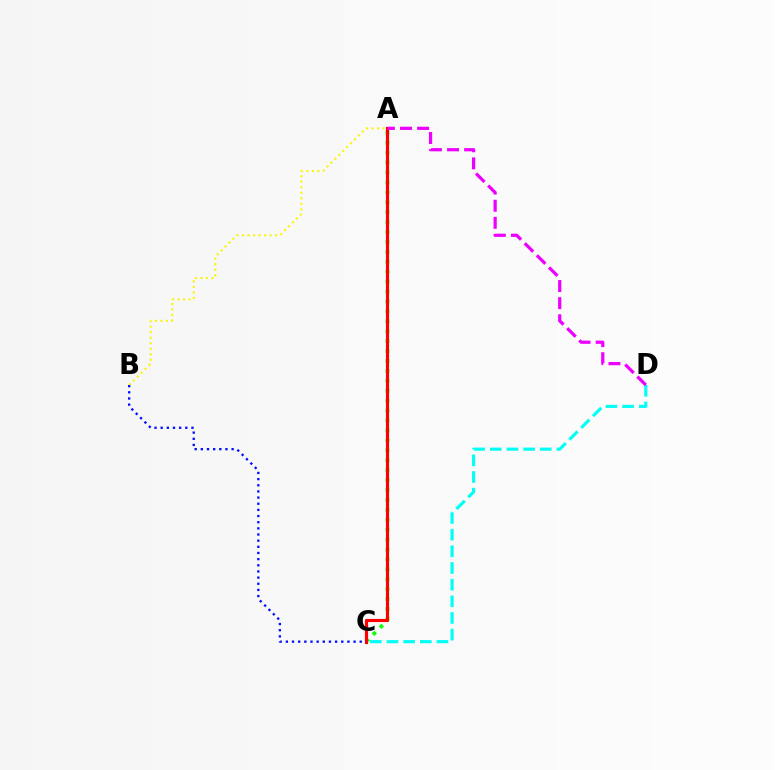{('A', 'B'): [{'color': '#fcf500', 'line_style': 'dotted', 'thickness': 1.5}], ('A', 'C'): [{'color': '#08ff00', 'line_style': 'dotted', 'thickness': 2.7}, {'color': '#ff0000', 'line_style': 'solid', 'thickness': 2.26}], ('B', 'C'): [{'color': '#0010ff', 'line_style': 'dotted', 'thickness': 1.67}], ('C', 'D'): [{'color': '#00fff6', 'line_style': 'dashed', 'thickness': 2.26}], ('A', 'D'): [{'color': '#ee00ff', 'line_style': 'dashed', 'thickness': 2.32}]}